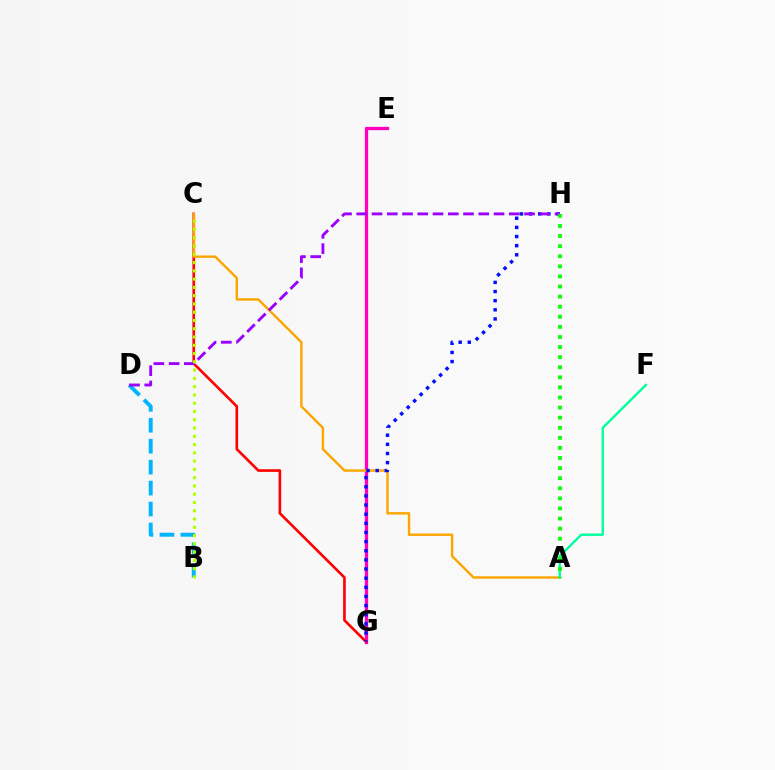{('E', 'G'): [{'color': '#ff00bd', 'line_style': 'solid', 'thickness': 2.37}], ('C', 'G'): [{'color': '#ff0000', 'line_style': 'solid', 'thickness': 1.9}], ('B', 'D'): [{'color': '#00b5ff', 'line_style': 'dashed', 'thickness': 2.85}], ('A', 'C'): [{'color': '#ffa500', 'line_style': 'solid', 'thickness': 1.75}], ('G', 'H'): [{'color': '#0010ff', 'line_style': 'dotted', 'thickness': 2.48}], ('A', 'F'): [{'color': '#00ff9d', 'line_style': 'solid', 'thickness': 1.72}], ('D', 'H'): [{'color': '#9b00ff', 'line_style': 'dashed', 'thickness': 2.07}], ('B', 'C'): [{'color': '#b3ff00', 'line_style': 'dotted', 'thickness': 2.25}], ('A', 'H'): [{'color': '#08ff00', 'line_style': 'dotted', 'thickness': 2.74}]}